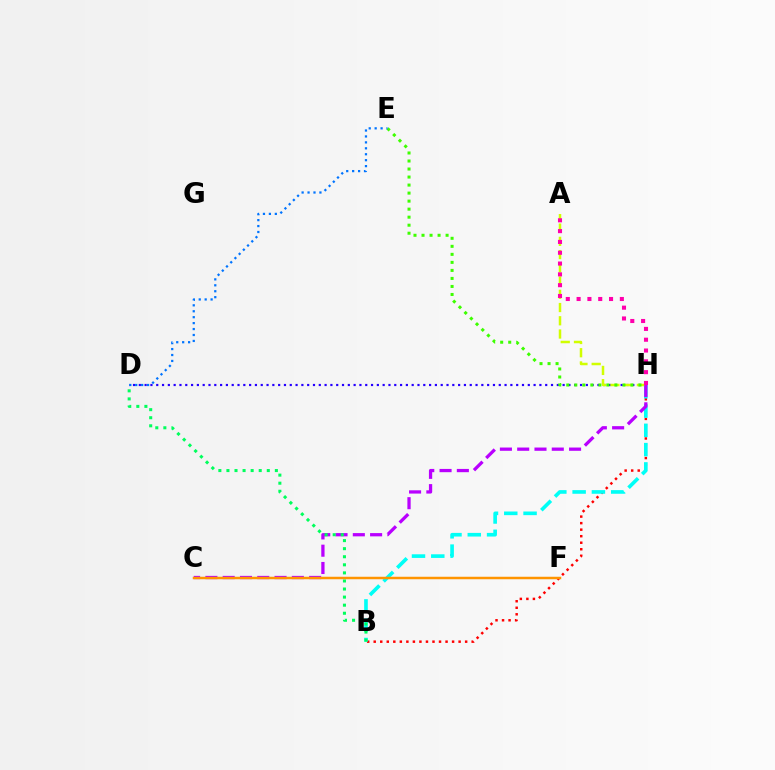{('D', 'H'): [{'color': '#2500ff', 'line_style': 'dotted', 'thickness': 1.58}], ('B', 'H'): [{'color': '#ff0000', 'line_style': 'dotted', 'thickness': 1.77}, {'color': '#00fff6', 'line_style': 'dashed', 'thickness': 2.62}], ('A', 'H'): [{'color': '#d1ff00', 'line_style': 'dashed', 'thickness': 1.8}, {'color': '#ff00ac', 'line_style': 'dotted', 'thickness': 2.94}], ('E', 'H'): [{'color': '#3dff00', 'line_style': 'dotted', 'thickness': 2.18}], ('D', 'E'): [{'color': '#0074ff', 'line_style': 'dotted', 'thickness': 1.61}], ('C', 'H'): [{'color': '#b900ff', 'line_style': 'dashed', 'thickness': 2.35}], ('B', 'D'): [{'color': '#00ff5c', 'line_style': 'dotted', 'thickness': 2.19}], ('C', 'F'): [{'color': '#ff9400', 'line_style': 'solid', 'thickness': 1.79}]}